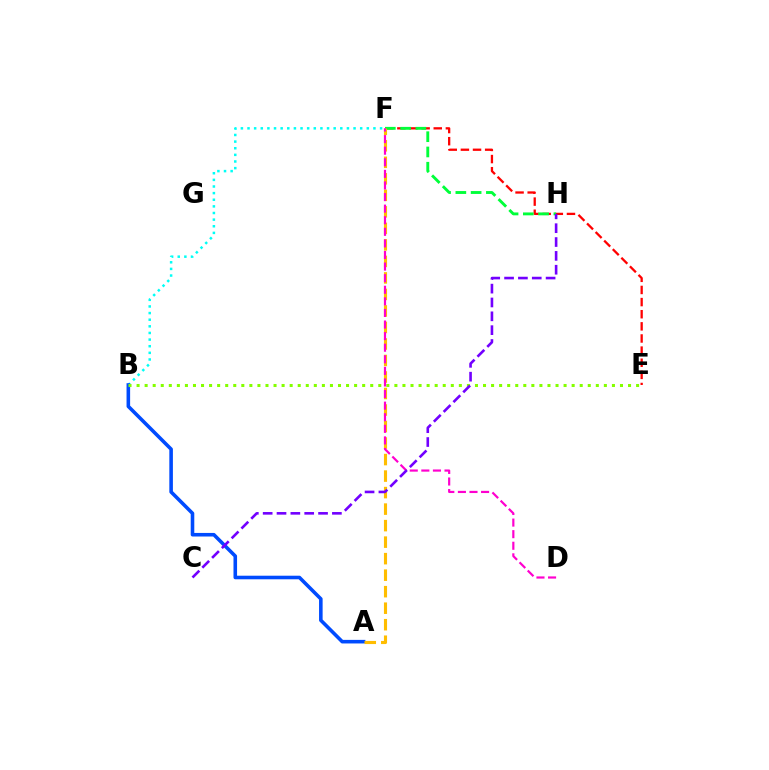{('E', 'F'): [{'color': '#ff0000', 'line_style': 'dashed', 'thickness': 1.65}], ('B', 'F'): [{'color': '#00fff6', 'line_style': 'dotted', 'thickness': 1.8}], ('A', 'B'): [{'color': '#004bff', 'line_style': 'solid', 'thickness': 2.58}], ('B', 'E'): [{'color': '#84ff00', 'line_style': 'dotted', 'thickness': 2.19}], ('F', 'H'): [{'color': '#00ff39', 'line_style': 'dashed', 'thickness': 2.07}], ('A', 'F'): [{'color': '#ffbd00', 'line_style': 'dashed', 'thickness': 2.24}], ('D', 'F'): [{'color': '#ff00cf', 'line_style': 'dashed', 'thickness': 1.57}], ('C', 'H'): [{'color': '#7200ff', 'line_style': 'dashed', 'thickness': 1.88}]}